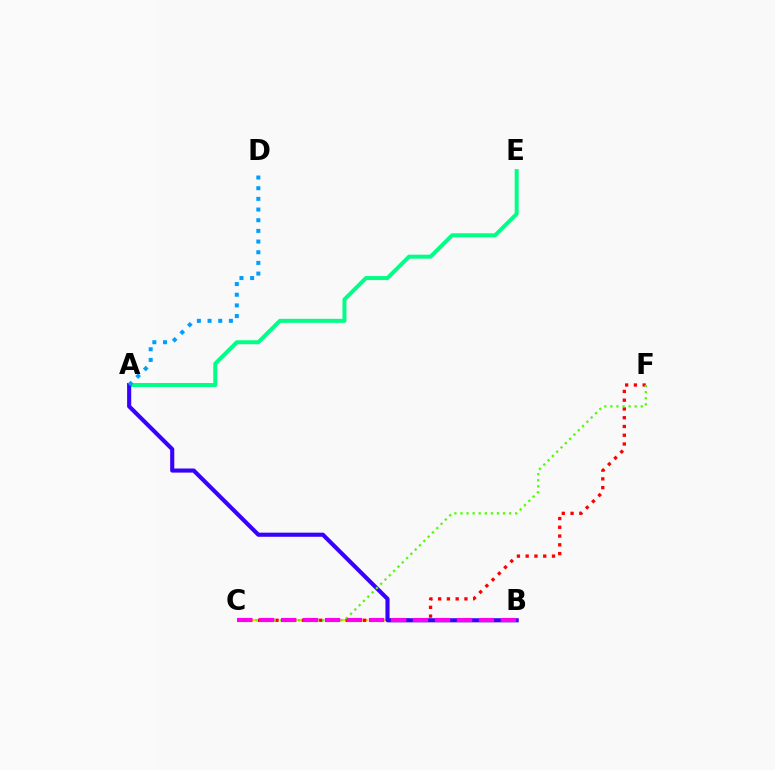{('B', 'C'): [{'color': '#ffd500', 'line_style': 'dashed', 'thickness': 1.53}, {'color': '#ff00ed', 'line_style': 'dashed', 'thickness': 2.99}], ('A', 'E'): [{'color': '#00ff86', 'line_style': 'solid', 'thickness': 2.87}], ('C', 'F'): [{'color': '#ff0000', 'line_style': 'dotted', 'thickness': 2.38}, {'color': '#4fff00', 'line_style': 'dotted', 'thickness': 1.65}], ('A', 'B'): [{'color': '#3700ff', 'line_style': 'solid', 'thickness': 2.96}], ('A', 'D'): [{'color': '#009eff', 'line_style': 'dotted', 'thickness': 2.9}]}